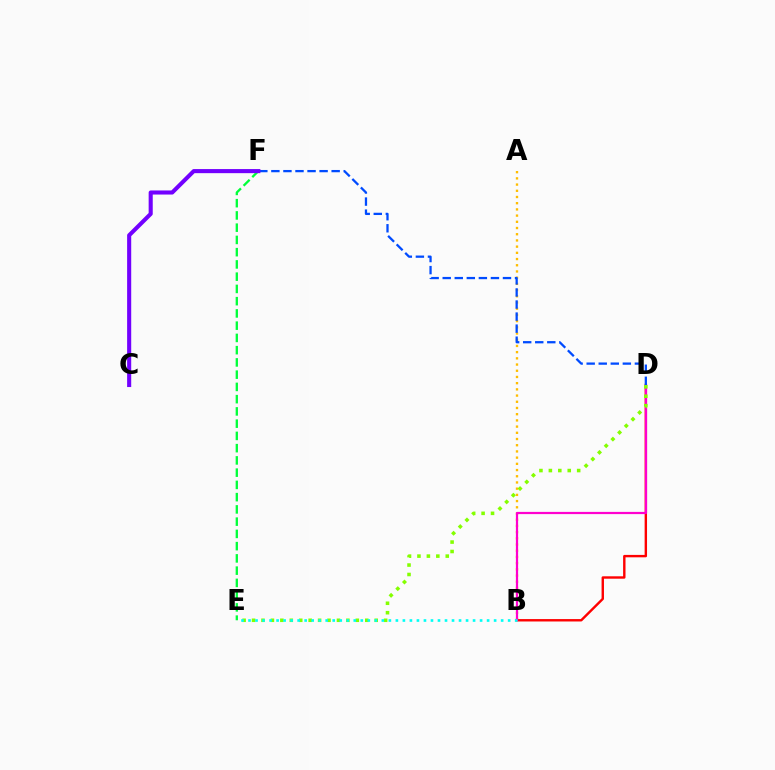{('A', 'B'): [{'color': '#ffbd00', 'line_style': 'dotted', 'thickness': 1.69}], ('E', 'F'): [{'color': '#00ff39', 'line_style': 'dashed', 'thickness': 1.66}], ('B', 'D'): [{'color': '#ff0000', 'line_style': 'solid', 'thickness': 1.73}, {'color': '#ff00cf', 'line_style': 'solid', 'thickness': 1.6}], ('D', 'E'): [{'color': '#84ff00', 'line_style': 'dotted', 'thickness': 2.56}], ('B', 'E'): [{'color': '#00fff6', 'line_style': 'dotted', 'thickness': 1.91}], ('D', 'F'): [{'color': '#004bff', 'line_style': 'dashed', 'thickness': 1.64}], ('C', 'F'): [{'color': '#7200ff', 'line_style': 'solid', 'thickness': 2.95}]}